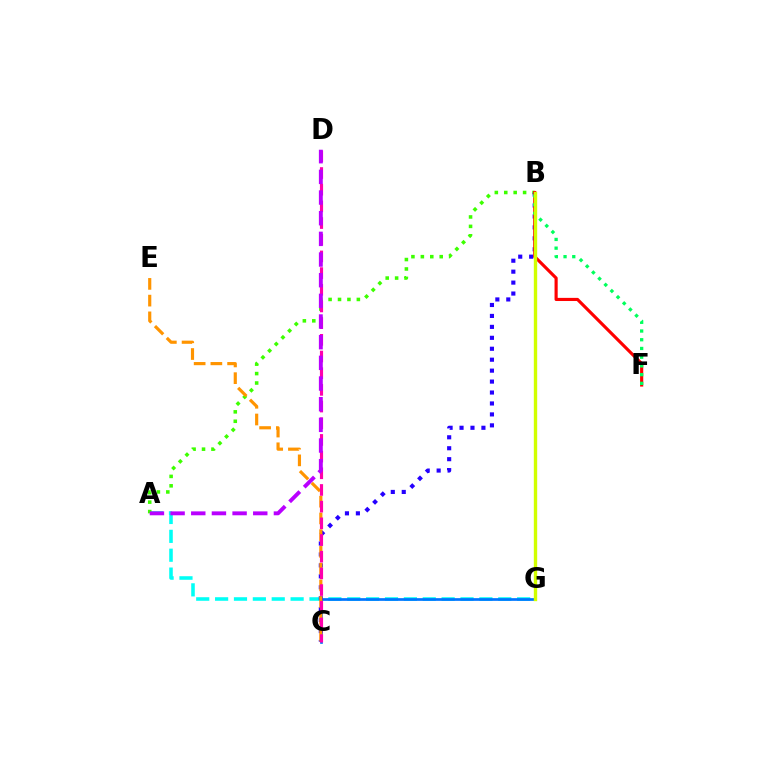{('A', 'G'): [{'color': '#00fff6', 'line_style': 'dashed', 'thickness': 2.56}], ('A', 'B'): [{'color': '#3dff00', 'line_style': 'dotted', 'thickness': 2.56}], ('C', 'G'): [{'color': '#0074ff', 'line_style': 'solid', 'thickness': 1.94}], ('B', 'C'): [{'color': '#2500ff', 'line_style': 'dotted', 'thickness': 2.97}], ('C', 'E'): [{'color': '#ff9400', 'line_style': 'dashed', 'thickness': 2.27}], ('B', 'F'): [{'color': '#ff0000', 'line_style': 'solid', 'thickness': 2.26}, {'color': '#00ff5c', 'line_style': 'dotted', 'thickness': 2.37}], ('B', 'G'): [{'color': '#d1ff00', 'line_style': 'solid', 'thickness': 2.43}], ('C', 'D'): [{'color': '#ff00ac', 'line_style': 'dashed', 'thickness': 2.27}], ('A', 'D'): [{'color': '#b900ff', 'line_style': 'dashed', 'thickness': 2.81}]}